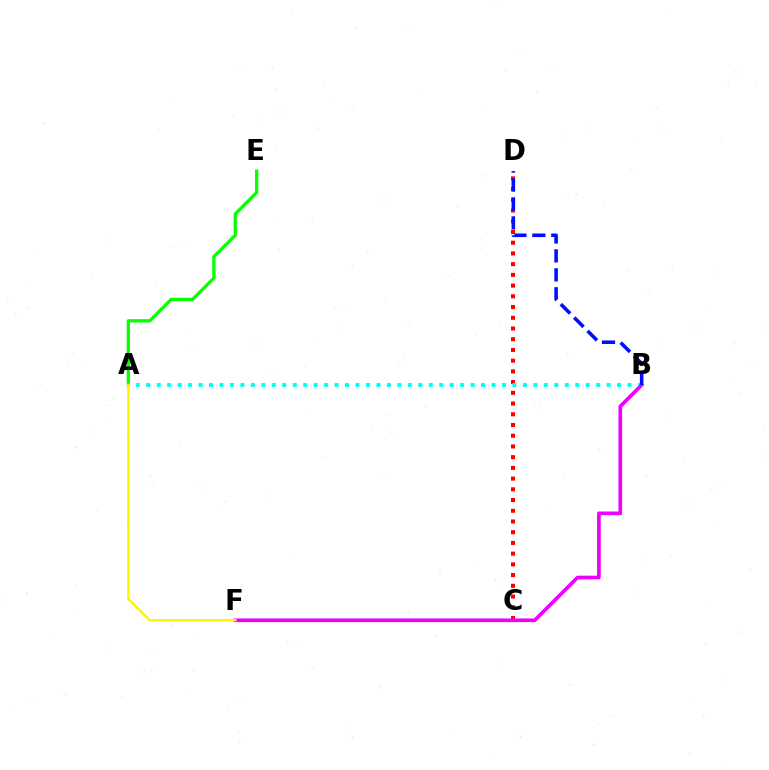{('C', 'D'): [{'color': '#ff0000', 'line_style': 'dotted', 'thickness': 2.91}], ('A', 'E'): [{'color': '#08ff00', 'line_style': 'solid', 'thickness': 2.36}], ('A', 'B'): [{'color': '#00fff6', 'line_style': 'dotted', 'thickness': 2.84}], ('B', 'F'): [{'color': '#ee00ff', 'line_style': 'solid', 'thickness': 2.63}], ('A', 'F'): [{'color': '#fcf500', 'line_style': 'solid', 'thickness': 1.75}], ('B', 'D'): [{'color': '#0010ff', 'line_style': 'dashed', 'thickness': 2.57}]}